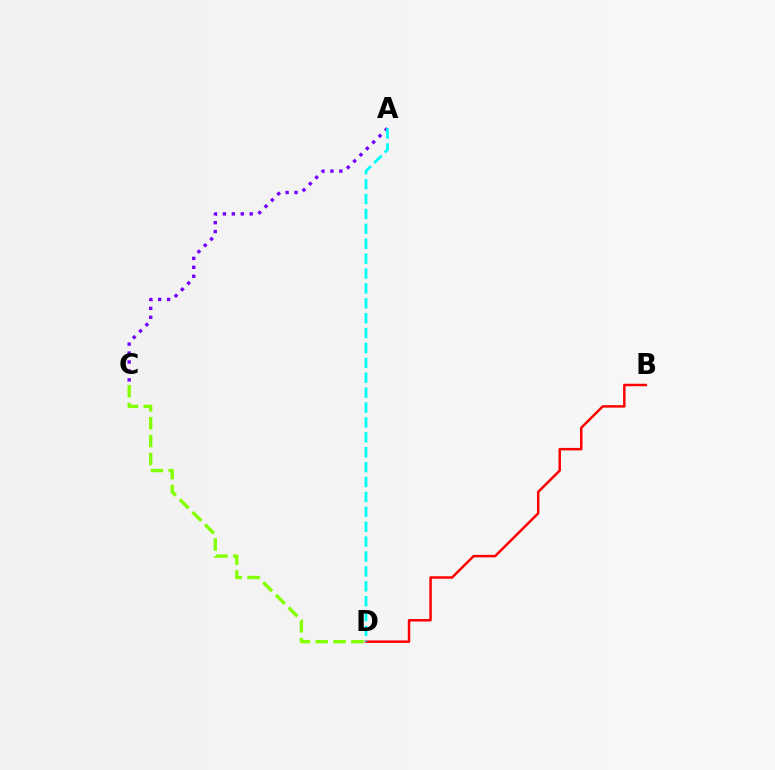{('A', 'C'): [{'color': '#7200ff', 'line_style': 'dotted', 'thickness': 2.43}], ('C', 'D'): [{'color': '#84ff00', 'line_style': 'dashed', 'thickness': 2.42}], ('B', 'D'): [{'color': '#ff0000', 'line_style': 'solid', 'thickness': 1.78}], ('A', 'D'): [{'color': '#00fff6', 'line_style': 'dashed', 'thickness': 2.02}]}